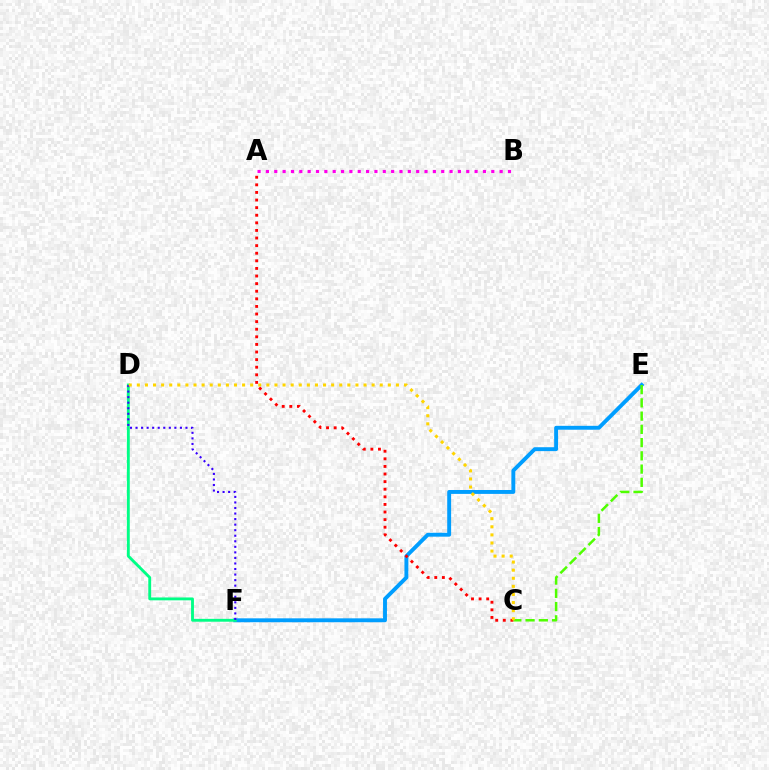{('E', 'F'): [{'color': '#009eff', 'line_style': 'solid', 'thickness': 2.81}], ('D', 'F'): [{'color': '#00ff86', 'line_style': 'solid', 'thickness': 2.06}, {'color': '#3700ff', 'line_style': 'dotted', 'thickness': 1.51}], ('C', 'E'): [{'color': '#4fff00', 'line_style': 'dashed', 'thickness': 1.8}], ('A', 'C'): [{'color': '#ff0000', 'line_style': 'dotted', 'thickness': 2.06}], ('A', 'B'): [{'color': '#ff00ed', 'line_style': 'dotted', 'thickness': 2.27}], ('C', 'D'): [{'color': '#ffd500', 'line_style': 'dotted', 'thickness': 2.2}]}